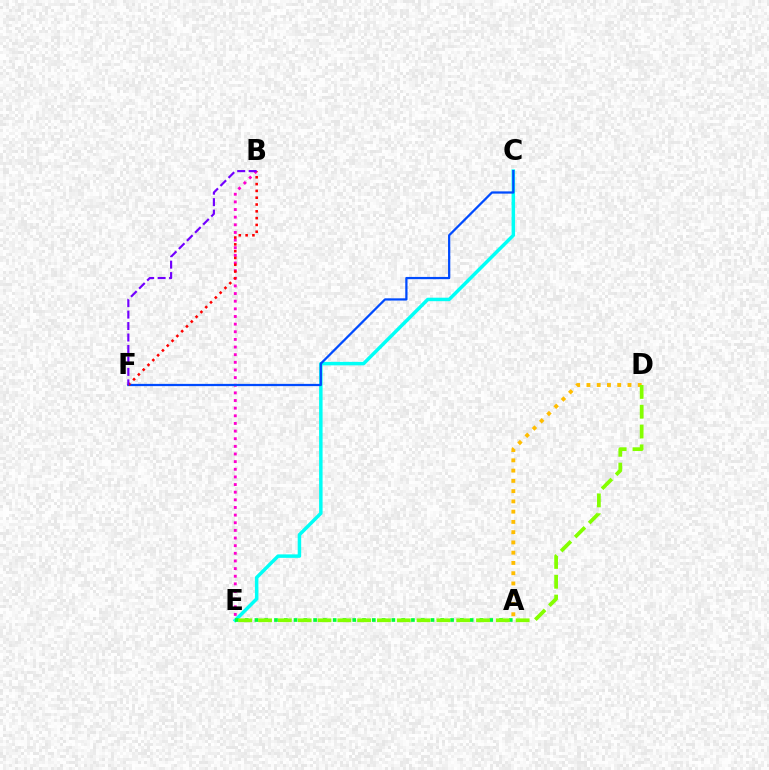{('C', 'E'): [{'color': '#00fff6', 'line_style': 'solid', 'thickness': 2.51}], ('A', 'E'): [{'color': '#00ff39', 'line_style': 'dotted', 'thickness': 2.66}], ('A', 'D'): [{'color': '#ffbd00', 'line_style': 'dotted', 'thickness': 2.79}], ('B', 'E'): [{'color': '#ff00cf', 'line_style': 'dotted', 'thickness': 2.08}], ('C', 'F'): [{'color': '#004bff', 'line_style': 'solid', 'thickness': 1.62}], ('B', 'F'): [{'color': '#ff0000', 'line_style': 'dotted', 'thickness': 1.85}, {'color': '#7200ff', 'line_style': 'dashed', 'thickness': 1.56}], ('D', 'E'): [{'color': '#84ff00', 'line_style': 'dashed', 'thickness': 2.69}]}